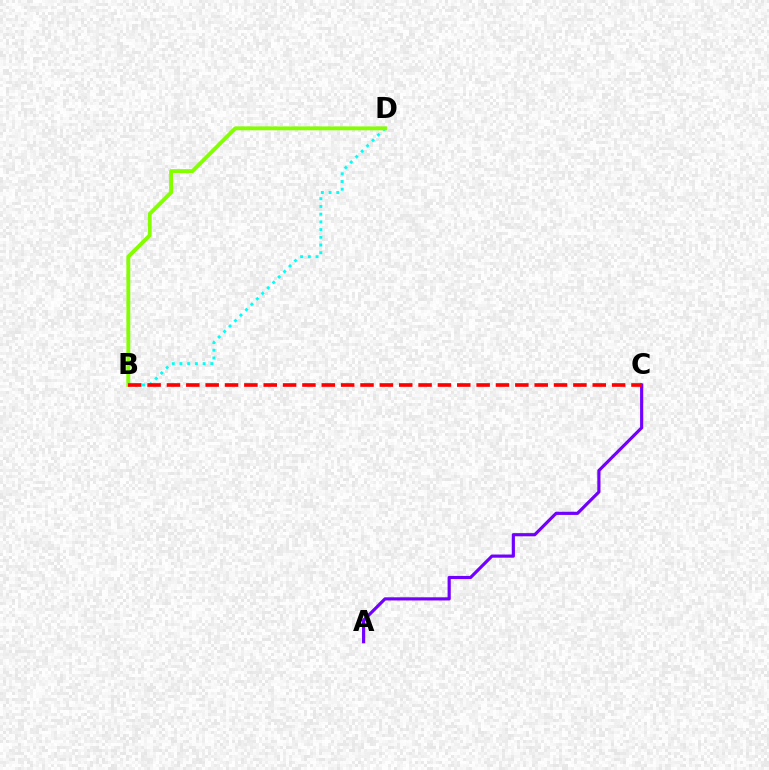{('B', 'D'): [{'color': '#00fff6', 'line_style': 'dotted', 'thickness': 2.1}, {'color': '#84ff00', 'line_style': 'solid', 'thickness': 2.8}], ('A', 'C'): [{'color': '#7200ff', 'line_style': 'solid', 'thickness': 2.28}], ('B', 'C'): [{'color': '#ff0000', 'line_style': 'dashed', 'thickness': 2.63}]}